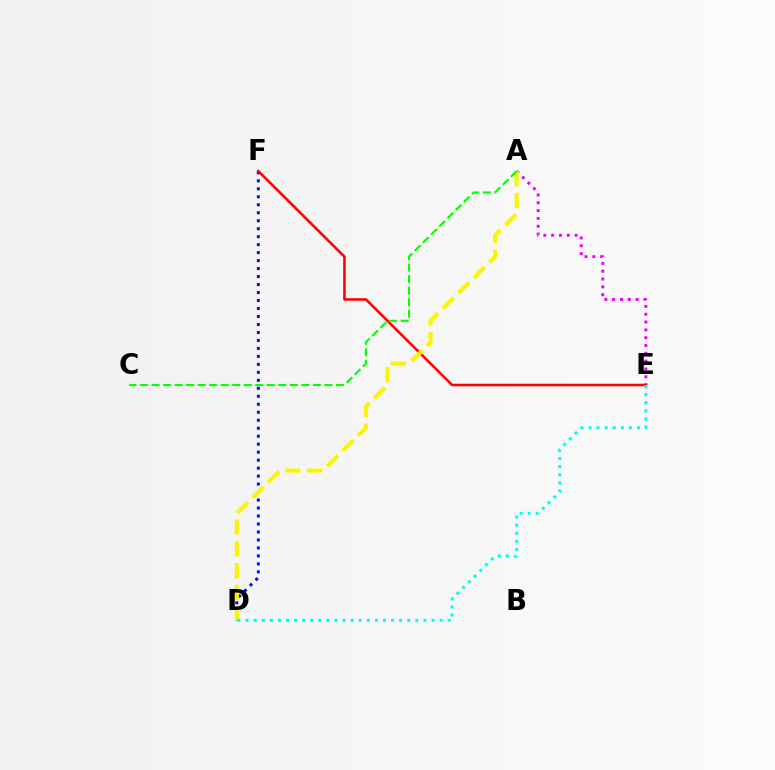{('A', 'E'): [{'color': '#ee00ff', 'line_style': 'dotted', 'thickness': 2.13}], ('D', 'F'): [{'color': '#0010ff', 'line_style': 'dotted', 'thickness': 2.17}], ('E', 'F'): [{'color': '#ff0000', 'line_style': 'solid', 'thickness': 1.83}], ('A', 'D'): [{'color': '#fcf500', 'line_style': 'dashed', 'thickness': 2.97}], ('A', 'C'): [{'color': '#08ff00', 'line_style': 'dashed', 'thickness': 1.57}], ('D', 'E'): [{'color': '#00fff6', 'line_style': 'dotted', 'thickness': 2.2}]}